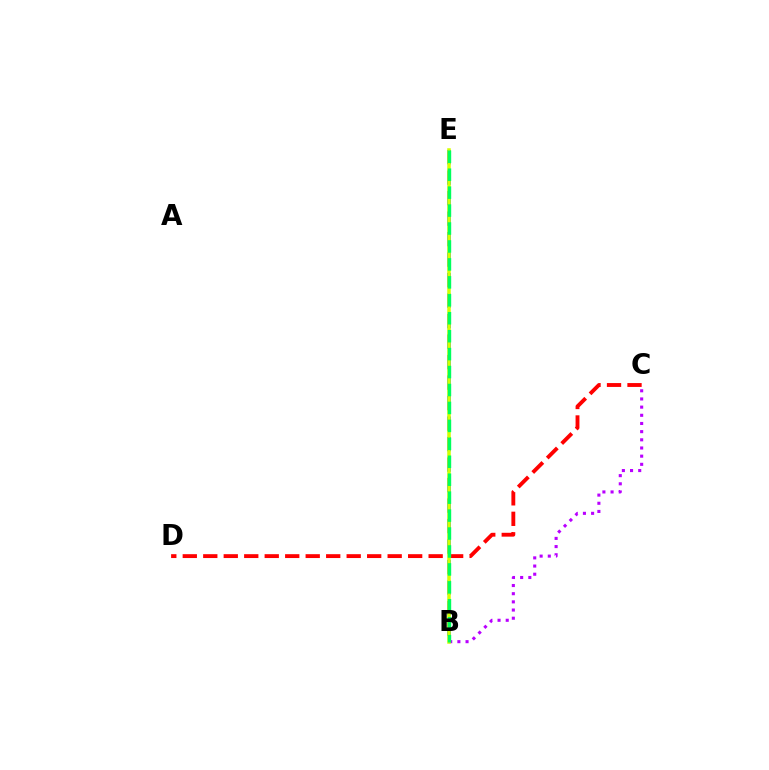{('B', 'C'): [{'color': '#b900ff', 'line_style': 'dotted', 'thickness': 2.22}], ('C', 'D'): [{'color': '#ff0000', 'line_style': 'dashed', 'thickness': 2.78}], ('B', 'E'): [{'color': '#0074ff', 'line_style': 'dashed', 'thickness': 2.78}, {'color': '#d1ff00', 'line_style': 'solid', 'thickness': 2.53}, {'color': '#00ff5c', 'line_style': 'dashed', 'thickness': 2.44}]}